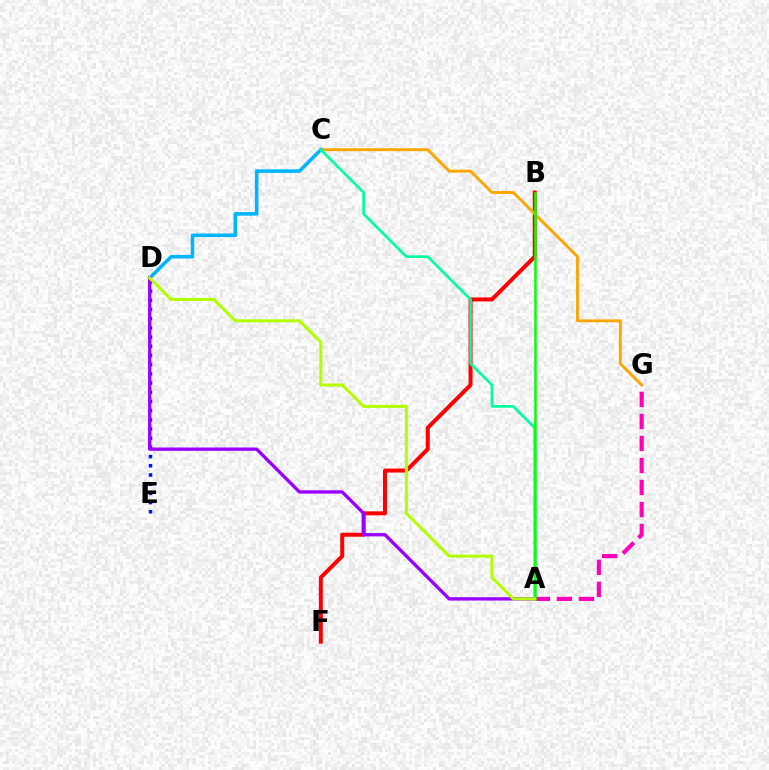{('B', 'F'): [{'color': '#ff0000', 'line_style': 'solid', 'thickness': 2.87}], ('C', 'G'): [{'color': '#ffa500', 'line_style': 'solid', 'thickness': 2.07}], ('D', 'E'): [{'color': '#0010ff', 'line_style': 'dotted', 'thickness': 2.5}], ('A', 'G'): [{'color': '#ff00bd', 'line_style': 'dashed', 'thickness': 2.99}], ('C', 'D'): [{'color': '#00b5ff', 'line_style': 'solid', 'thickness': 2.57}], ('A', 'D'): [{'color': '#9b00ff', 'line_style': 'solid', 'thickness': 2.4}, {'color': '#b3ff00', 'line_style': 'solid', 'thickness': 2.19}], ('A', 'C'): [{'color': '#00ff9d', 'line_style': 'solid', 'thickness': 1.92}], ('A', 'B'): [{'color': '#08ff00', 'line_style': 'solid', 'thickness': 1.82}]}